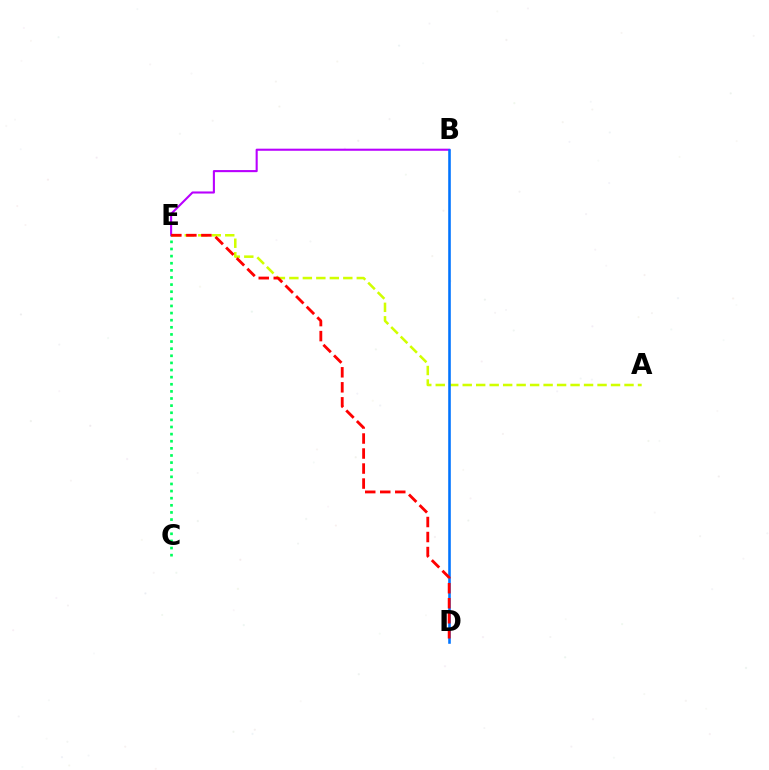{('A', 'E'): [{'color': '#d1ff00', 'line_style': 'dashed', 'thickness': 1.83}], ('B', 'E'): [{'color': '#b900ff', 'line_style': 'solid', 'thickness': 1.51}], ('C', 'E'): [{'color': '#00ff5c', 'line_style': 'dotted', 'thickness': 1.93}], ('B', 'D'): [{'color': '#0074ff', 'line_style': 'solid', 'thickness': 1.86}], ('D', 'E'): [{'color': '#ff0000', 'line_style': 'dashed', 'thickness': 2.04}]}